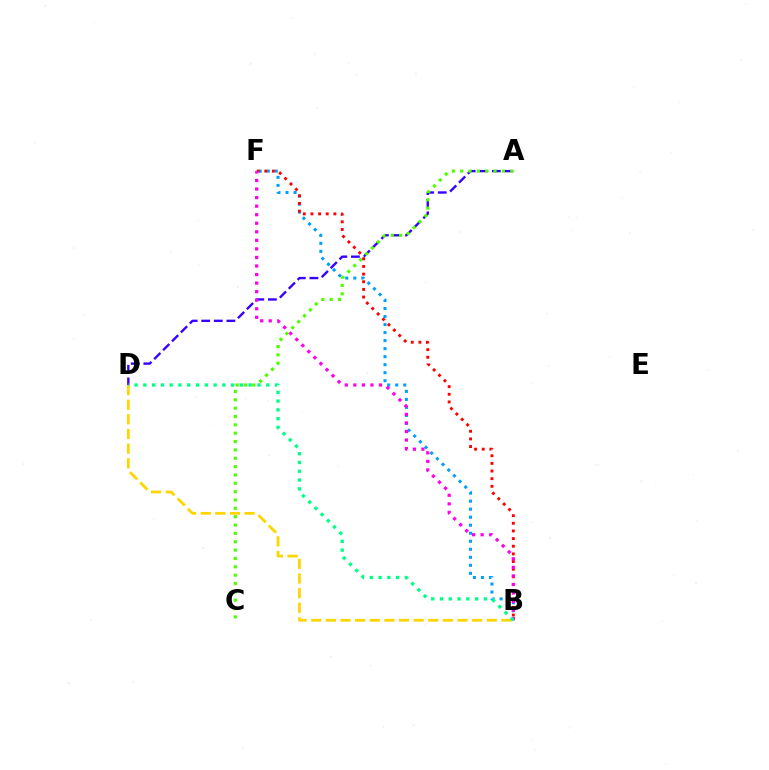{('B', 'F'): [{'color': '#009eff', 'line_style': 'dotted', 'thickness': 2.18}, {'color': '#ff0000', 'line_style': 'dotted', 'thickness': 2.08}, {'color': '#ff00ed', 'line_style': 'dotted', 'thickness': 2.32}], ('A', 'D'): [{'color': '#3700ff', 'line_style': 'dashed', 'thickness': 1.71}], ('A', 'C'): [{'color': '#4fff00', 'line_style': 'dotted', 'thickness': 2.27}], ('B', 'D'): [{'color': '#ffd500', 'line_style': 'dashed', 'thickness': 1.99}, {'color': '#00ff86', 'line_style': 'dotted', 'thickness': 2.39}]}